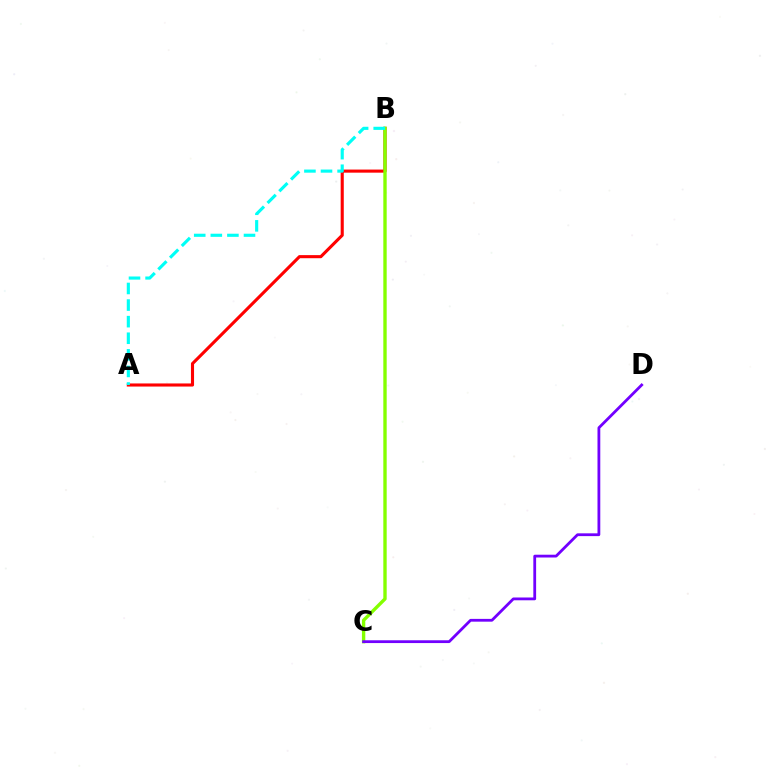{('A', 'B'): [{'color': '#ff0000', 'line_style': 'solid', 'thickness': 2.23}, {'color': '#00fff6', 'line_style': 'dashed', 'thickness': 2.25}], ('B', 'C'): [{'color': '#84ff00', 'line_style': 'solid', 'thickness': 2.43}], ('C', 'D'): [{'color': '#7200ff', 'line_style': 'solid', 'thickness': 2.01}]}